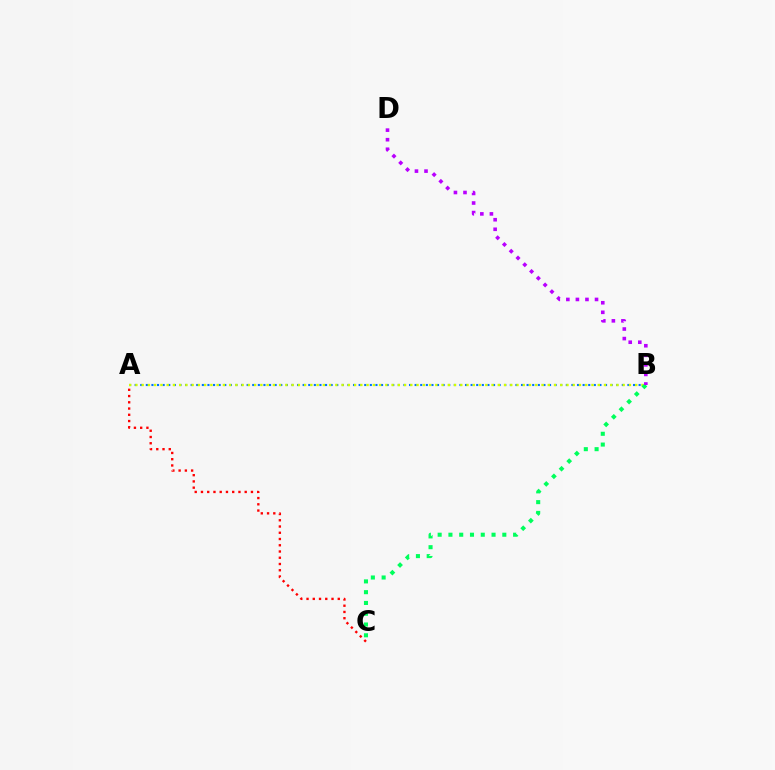{('A', 'C'): [{'color': '#ff0000', 'line_style': 'dotted', 'thickness': 1.7}], ('A', 'B'): [{'color': '#0074ff', 'line_style': 'dotted', 'thickness': 1.52}, {'color': '#d1ff00', 'line_style': 'dotted', 'thickness': 1.7}], ('B', 'C'): [{'color': '#00ff5c', 'line_style': 'dotted', 'thickness': 2.93}], ('B', 'D'): [{'color': '#b900ff', 'line_style': 'dotted', 'thickness': 2.6}]}